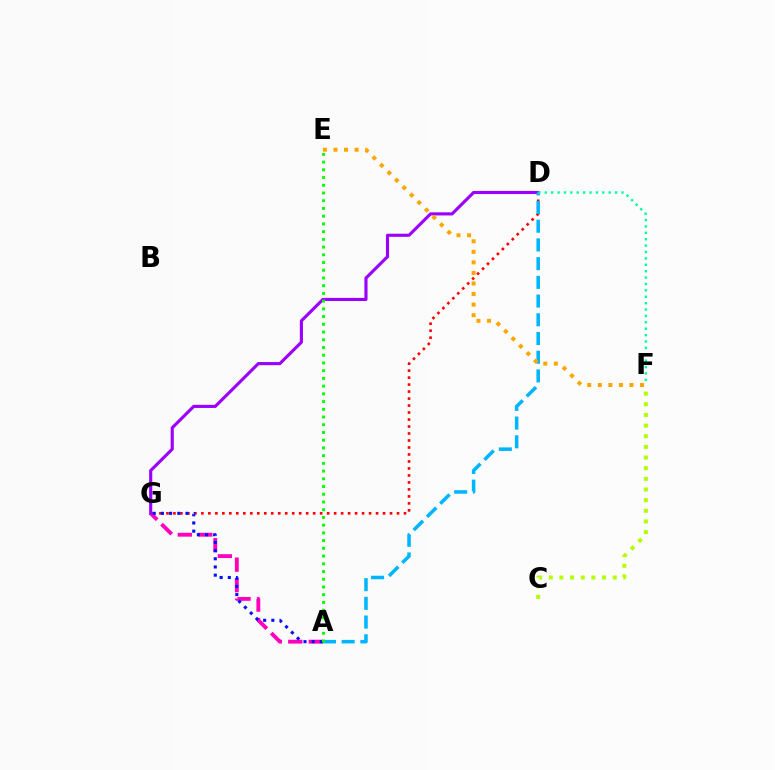{('D', 'G'): [{'color': '#ff0000', 'line_style': 'dotted', 'thickness': 1.9}, {'color': '#9b00ff', 'line_style': 'solid', 'thickness': 2.25}], ('A', 'G'): [{'color': '#ff00bd', 'line_style': 'dashed', 'thickness': 2.78}, {'color': '#0010ff', 'line_style': 'dotted', 'thickness': 2.23}], ('A', 'D'): [{'color': '#00b5ff', 'line_style': 'dashed', 'thickness': 2.54}], ('C', 'F'): [{'color': '#b3ff00', 'line_style': 'dotted', 'thickness': 2.89}], ('D', 'F'): [{'color': '#00ff9d', 'line_style': 'dotted', 'thickness': 1.74}], ('E', 'F'): [{'color': '#ffa500', 'line_style': 'dotted', 'thickness': 2.87}], ('A', 'E'): [{'color': '#08ff00', 'line_style': 'dotted', 'thickness': 2.1}]}